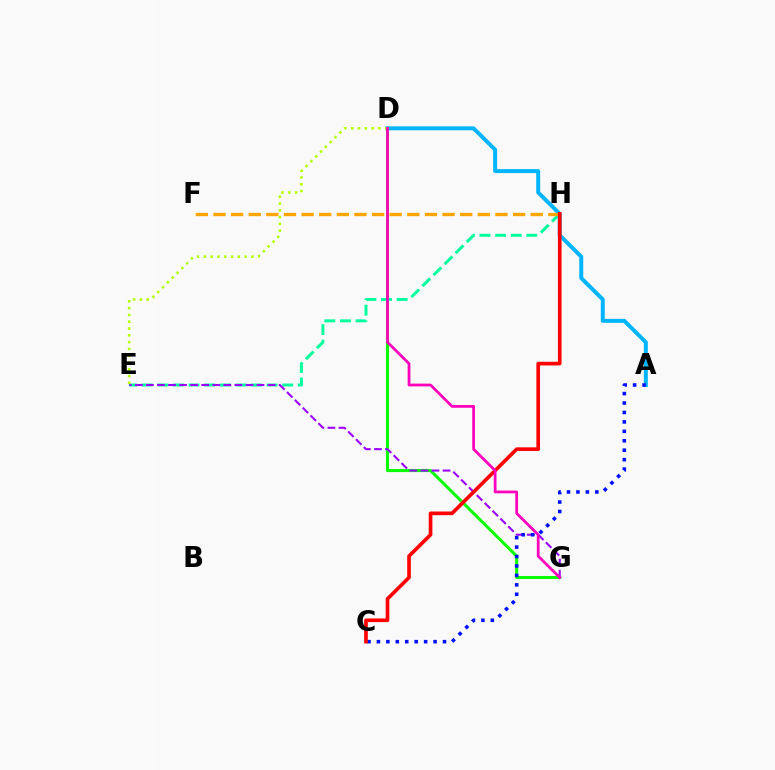{('D', 'G'): [{'color': '#08ff00', 'line_style': 'solid', 'thickness': 2.19}, {'color': '#ff00bd', 'line_style': 'solid', 'thickness': 1.98}], ('E', 'H'): [{'color': '#00ff9d', 'line_style': 'dashed', 'thickness': 2.12}], ('A', 'D'): [{'color': '#00b5ff', 'line_style': 'solid', 'thickness': 2.85}], ('E', 'G'): [{'color': '#9b00ff', 'line_style': 'dashed', 'thickness': 1.5}], ('D', 'E'): [{'color': '#b3ff00', 'line_style': 'dotted', 'thickness': 1.85}], ('A', 'C'): [{'color': '#0010ff', 'line_style': 'dotted', 'thickness': 2.56}], ('F', 'H'): [{'color': '#ffa500', 'line_style': 'dashed', 'thickness': 2.39}], ('C', 'H'): [{'color': '#ff0000', 'line_style': 'solid', 'thickness': 2.63}]}